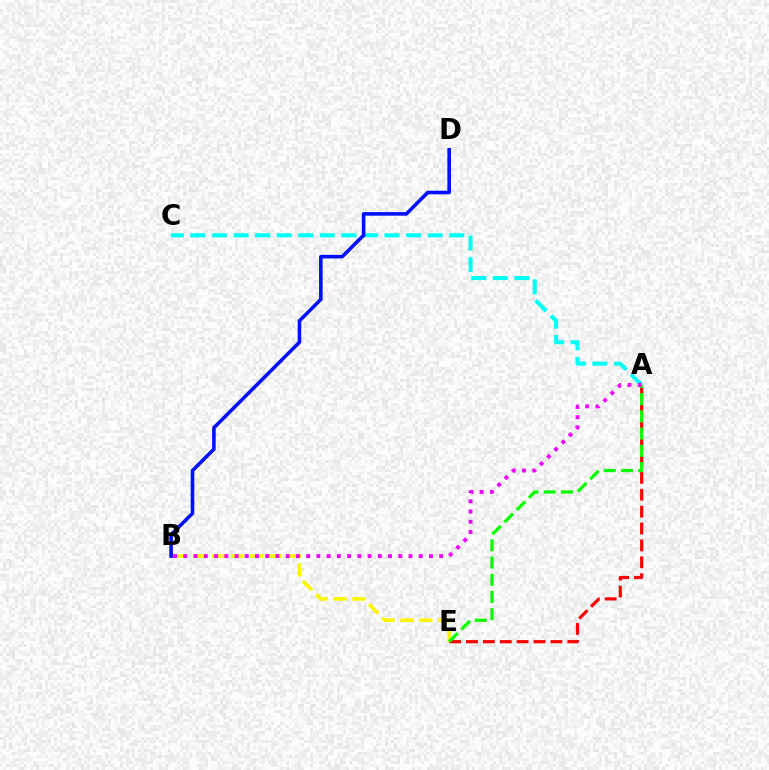{('A', 'C'): [{'color': '#00fff6', 'line_style': 'dashed', 'thickness': 2.93}], ('A', 'E'): [{'color': '#ff0000', 'line_style': 'dashed', 'thickness': 2.3}, {'color': '#08ff00', 'line_style': 'dashed', 'thickness': 2.34}], ('B', 'D'): [{'color': '#0010ff', 'line_style': 'solid', 'thickness': 2.59}], ('B', 'E'): [{'color': '#fcf500', 'line_style': 'dashed', 'thickness': 2.58}], ('A', 'B'): [{'color': '#ee00ff', 'line_style': 'dotted', 'thickness': 2.78}]}